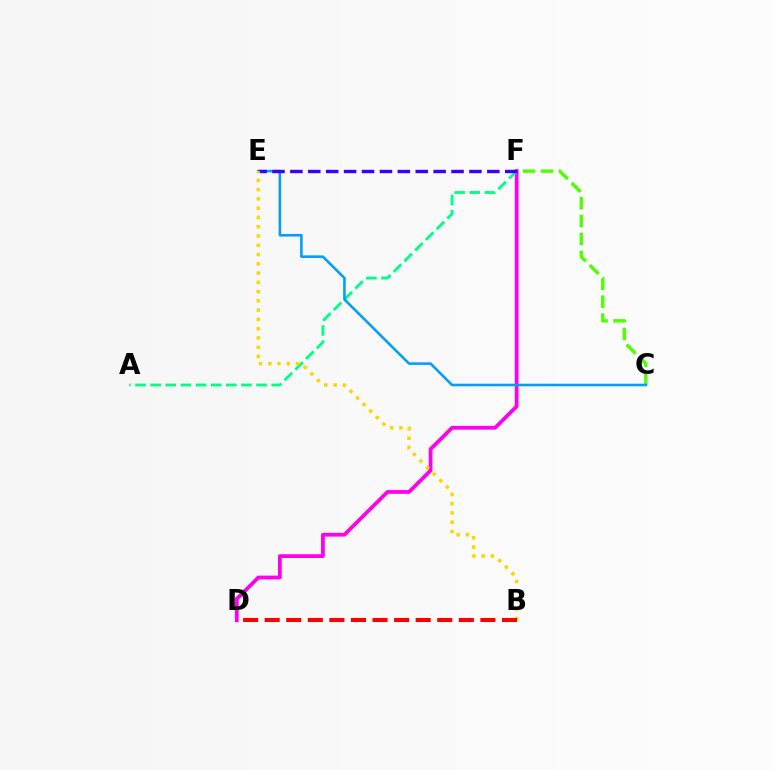{('C', 'F'): [{'color': '#4fff00', 'line_style': 'dashed', 'thickness': 2.43}], ('D', 'F'): [{'color': '#ff00ed', 'line_style': 'solid', 'thickness': 2.71}], ('A', 'F'): [{'color': '#00ff86', 'line_style': 'dashed', 'thickness': 2.06}], ('C', 'E'): [{'color': '#009eff', 'line_style': 'solid', 'thickness': 1.86}], ('E', 'F'): [{'color': '#3700ff', 'line_style': 'dashed', 'thickness': 2.43}], ('B', 'E'): [{'color': '#ffd500', 'line_style': 'dotted', 'thickness': 2.52}], ('B', 'D'): [{'color': '#ff0000', 'line_style': 'dashed', 'thickness': 2.93}]}